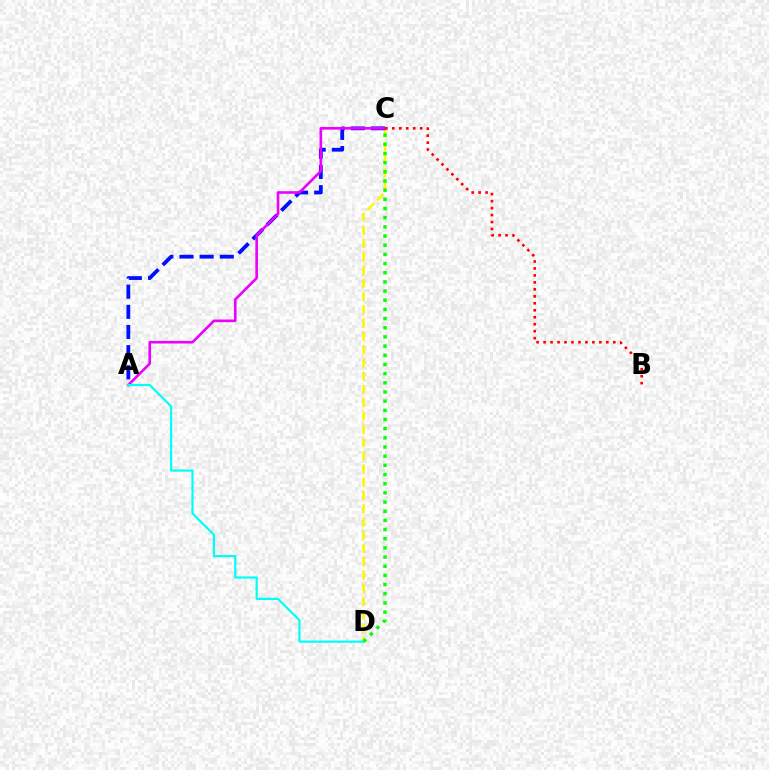{('C', 'D'): [{'color': '#fcf500', 'line_style': 'dashed', 'thickness': 1.8}, {'color': '#08ff00', 'line_style': 'dotted', 'thickness': 2.49}], ('A', 'C'): [{'color': '#0010ff', 'line_style': 'dashed', 'thickness': 2.74}, {'color': '#ee00ff', 'line_style': 'solid', 'thickness': 1.89}], ('A', 'D'): [{'color': '#00fff6', 'line_style': 'solid', 'thickness': 1.58}], ('B', 'C'): [{'color': '#ff0000', 'line_style': 'dotted', 'thickness': 1.89}]}